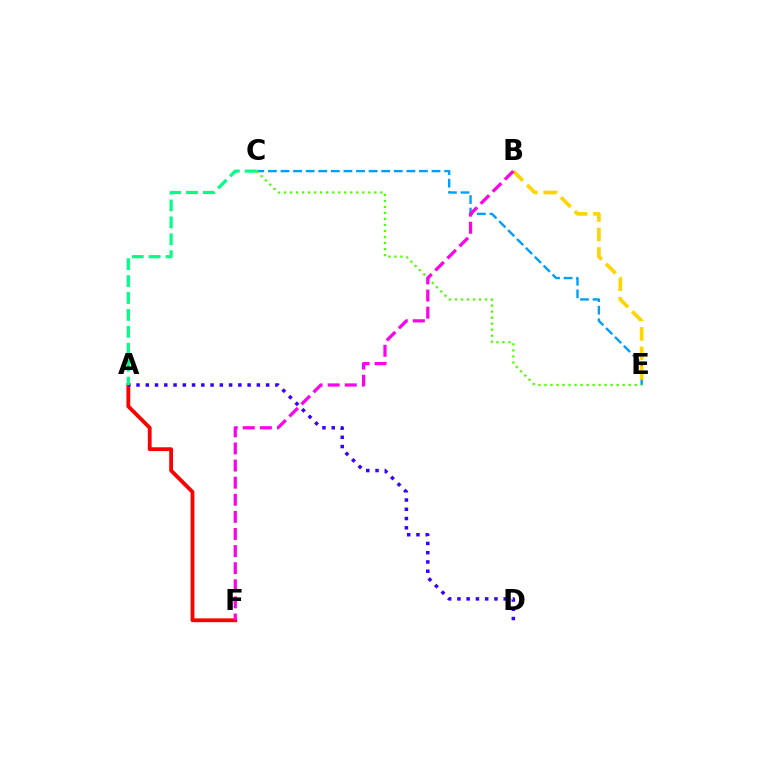{('A', 'F'): [{'color': '#ff0000', 'line_style': 'solid', 'thickness': 2.74}], ('C', 'E'): [{'color': '#009eff', 'line_style': 'dashed', 'thickness': 1.71}, {'color': '#4fff00', 'line_style': 'dotted', 'thickness': 1.64}], ('B', 'E'): [{'color': '#ffd500', 'line_style': 'dashed', 'thickness': 2.65}], ('A', 'D'): [{'color': '#3700ff', 'line_style': 'dotted', 'thickness': 2.52}], ('A', 'C'): [{'color': '#00ff86', 'line_style': 'dashed', 'thickness': 2.3}], ('B', 'F'): [{'color': '#ff00ed', 'line_style': 'dashed', 'thickness': 2.32}]}